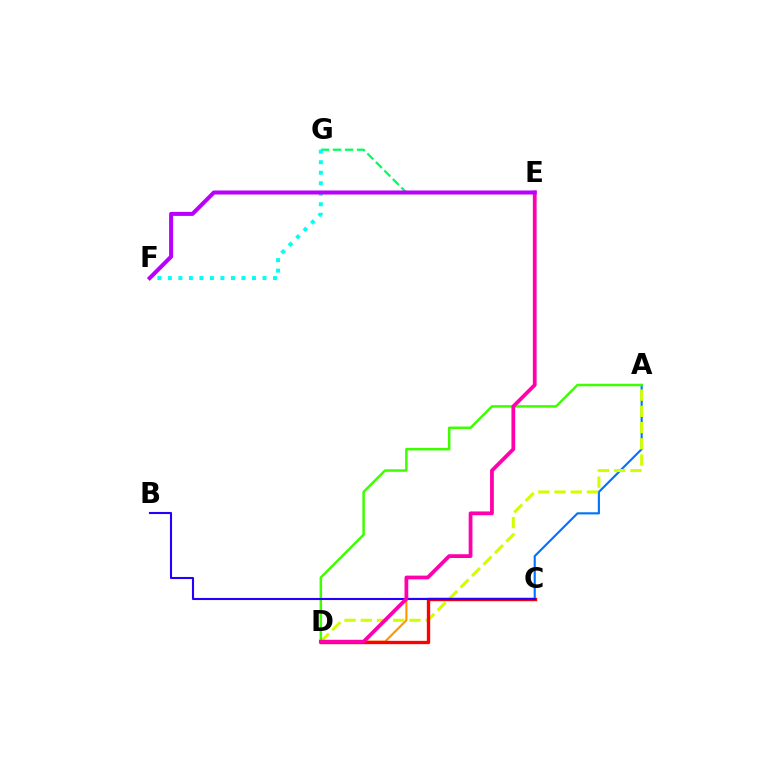{('A', 'C'): [{'color': '#0074ff', 'line_style': 'solid', 'thickness': 1.54}], ('C', 'D'): [{'color': '#ff9400', 'line_style': 'solid', 'thickness': 1.51}, {'color': '#ff0000', 'line_style': 'solid', 'thickness': 2.41}], ('A', 'D'): [{'color': '#d1ff00', 'line_style': 'dashed', 'thickness': 2.2}, {'color': '#3dff00', 'line_style': 'solid', 'thickness': 1.8}], ('E', 'G'): [{'color': '#00ff5c', 'line_style': 'dashed', 'thickness': 1.63}], ('F', 'G'): [{'color': '#00fff6', 'line_style': 'dotted', 'thickness': 2.86}], ('B', 'C'): [{'color': '#2500ff', 'line_style': 'solid', 'thickness': 1.51}], ('D', 'E'): [{'color': '#ff00ac', 'line_style': 'solid', 'thickness': 2.72}], ('E', 'F'): [{'color': '#b900ff', 'line_style': 'solid', 'thickness': 2.91}]}